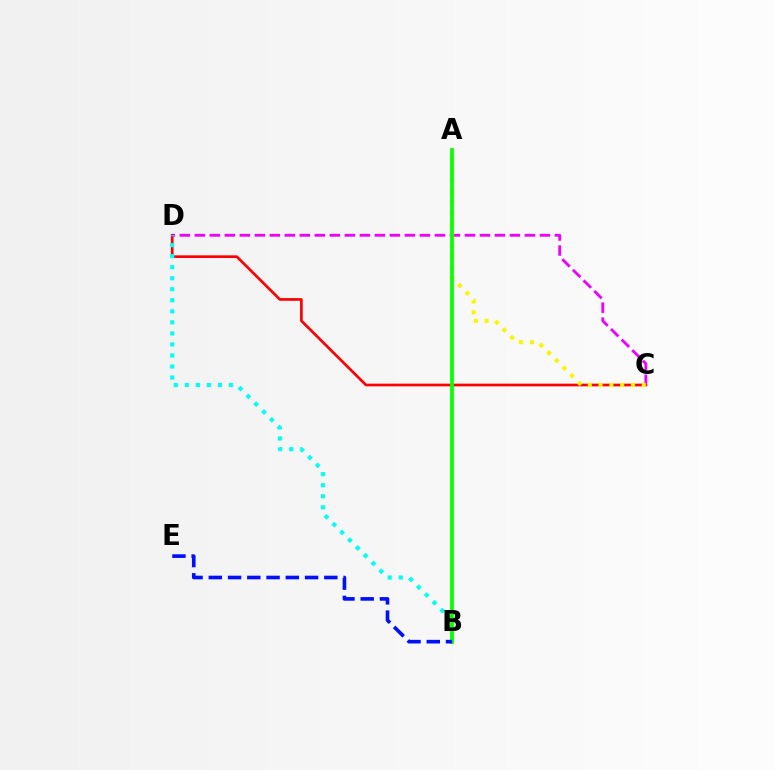{('C', 'D'): [{'color': '#ff0000', 'line_style': 'solid', 'thickness': 1.93}, {'color': '#ee00ff', 'line_style': 'dashed', 'thickness': 2.04}], ('B', 'D'): [{'color': '#00fff6', 'line_style': 'dotted', 'thickness': 3.0}], ('A', 'C'): [{'color': '#fcf500', 'line_style': 'dotted', 'thickness': 2.93}], ('A', 'B'): [{'color': '#08ff00', 'line_style': 'solid', 'thickness': 2.7}], ('B', 'E'): [{'color': '#0010ff', 'line_style': 'dashed', 'thickness': 2.62}]}